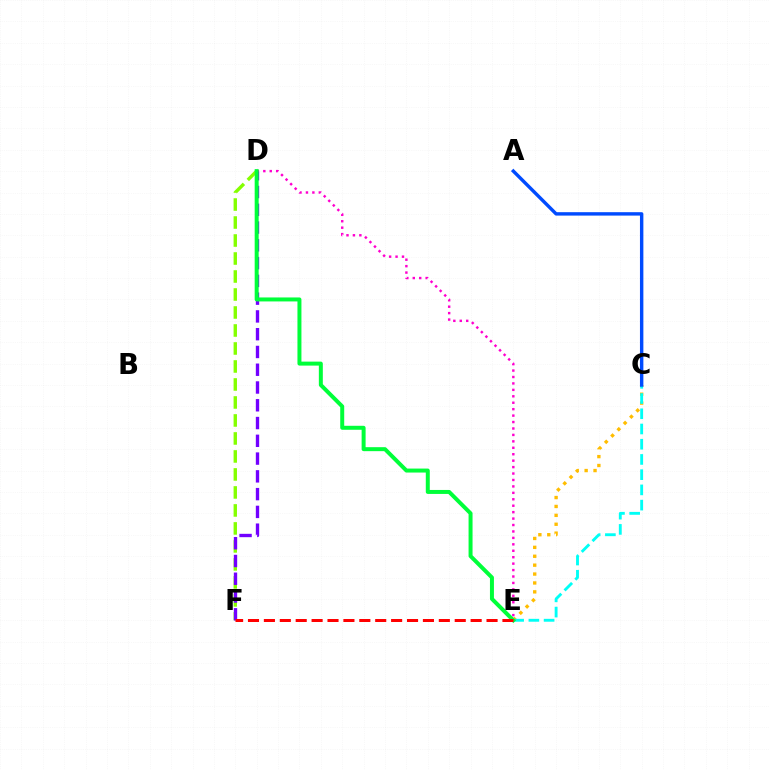{('D', 'F'): [{'color': '#84ff00', 'line_style': 'dashed', 'thickness': 2.44}, {'color': '#7200ff', 'line_style': 'dashed', 'thickness': 2.41}], ('C', 'E'): [{'color': '#ffbd00', 'line_style': 'dotted', 'thickness': 2.42}, {'color': '#00fff6', 'line_style': 'dashed', 'thickness': 2.07}], ('D', 'E'): [{'color': '#ff00cf', 'line_style': 'dotted', 'thickness': 1.75}, {'color': '#00ff39', 'line_style': 'solid', 'thickness': 2.87}], ('A', 'C'): [{'color': '#004bff', 'line_style': 'solid', 'thickness': 2.46}], ('E', 'F'): [{'color': '#ff0000', 'line_style': 'dashed', 'thickness': 2.16}]}